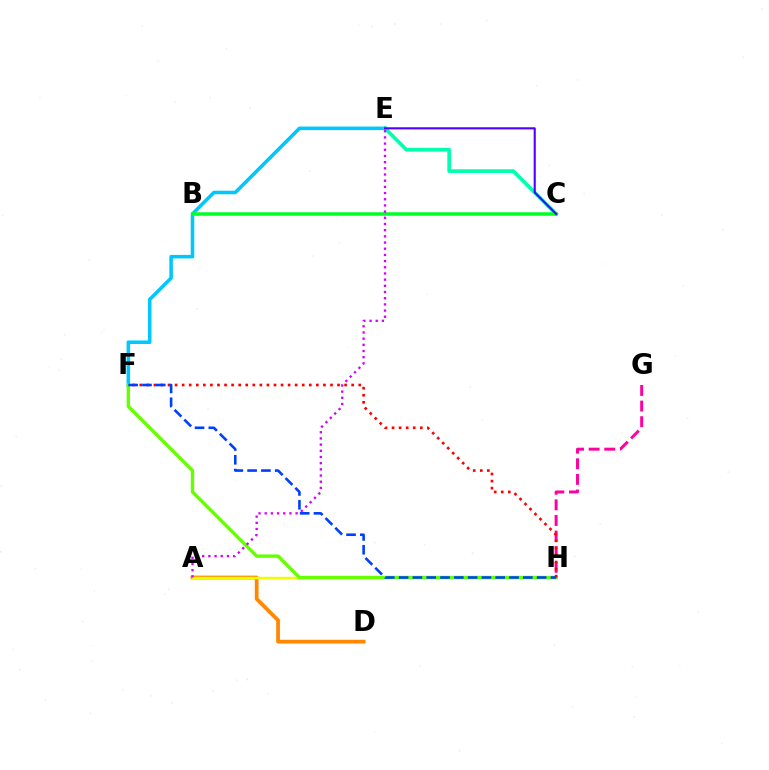{('A', 'D'): [{'color': '#ff8800', 'line_style': 'solid', 'thickness': 2.71}], ('E', 'F'): [{'color': '#00c7ff', 'line_style': 'solid', 'thickness': 2.55}], ('C', 'E'): [{'color': '#00ffaf', 'line_style': 'solid', 'thickness': 2.66}, {'color': '#4f00ff', 'line_style': 'solid', 'thickness': 1.53}], ('A', 'H'): [{'color': '#eeff00', 'line_style': 'solid', 'thickness': 1.78}], ('F', 'H'): [{'color': '#66ff00', 'line_style': 'solid', 'thickness': 2.44}, {'color': '#ff0000', 'line_style': 'dotted', 'thickness': 1.92}, {'color': '#003fff', 'line_style': 'dashed', 'thickness': 1.88}], ('G', 'H'): [{'color': '#ff00a0', 'line_style': 'dashed', 'thickness': 2.12}], ('B', 'C'): [{'color': '#00ff27', 'line_style': 'solid', 'thickness': 2.52}], ('A', 'E'): [{'color': '#d600ff', 'line_style': 'dotted', 'thickness': 1.68}]}